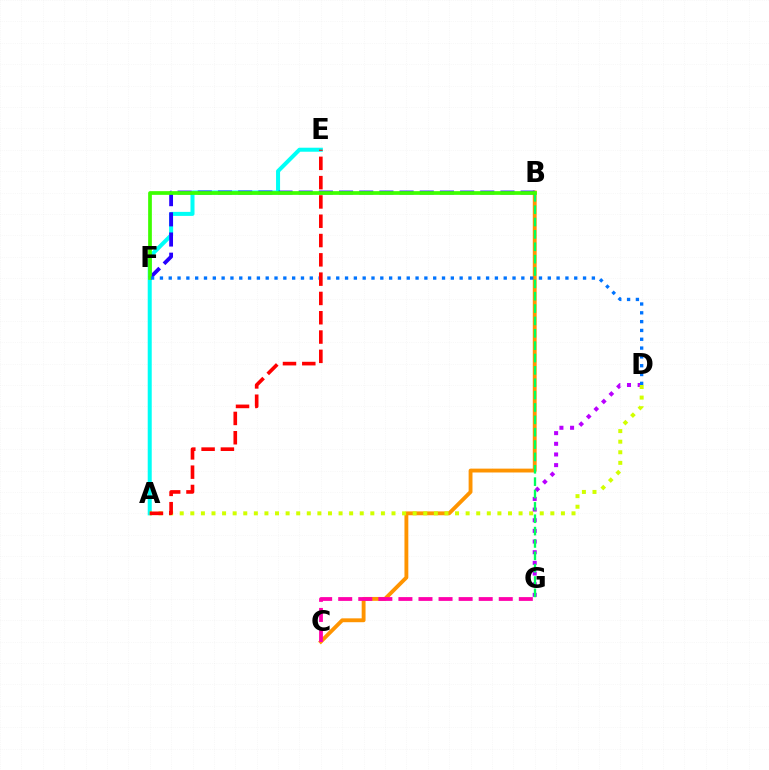{('A', 'E'): [{'color': '#00fff6', 'line_style': 'solid', 'thickness': 2.89}, {'color': '#ff0000', 'line_style': 'dashed', 'thickness': 2.62}], ('B', 'C'): [{'color': '#ff9400', 'line_style': 'solid', 'thickness': 2.78}], ('B', 'F'): [{'color': '#2500ff', 'line_style': 'dashed', 'thickness': 2.74}, {'color': '#3dff00', 'line_style': 'solid', 'thickness': 2.68}], ('D', 'G'): [{'color': '#b900ff', 'line_style': 'dotted', 'thickness': 2.9}], ('B', 'G'): [{'color': '#00ff5c', 'line_style': 'dashed', 'thickness': 1.68}], ('C', 'G'): [{'color': '#ff00ac', 'line_style': 'dashed', 'thickness': 2.73}], ('A', 'D'): [{'color': '#d1ff00', 'line_style': 'dotted', 'thickness': 2.88}], ('D', 'F'): [{'color': '#0074ff', 'line_style': 'dotted', 'thickness': 2.4}]}